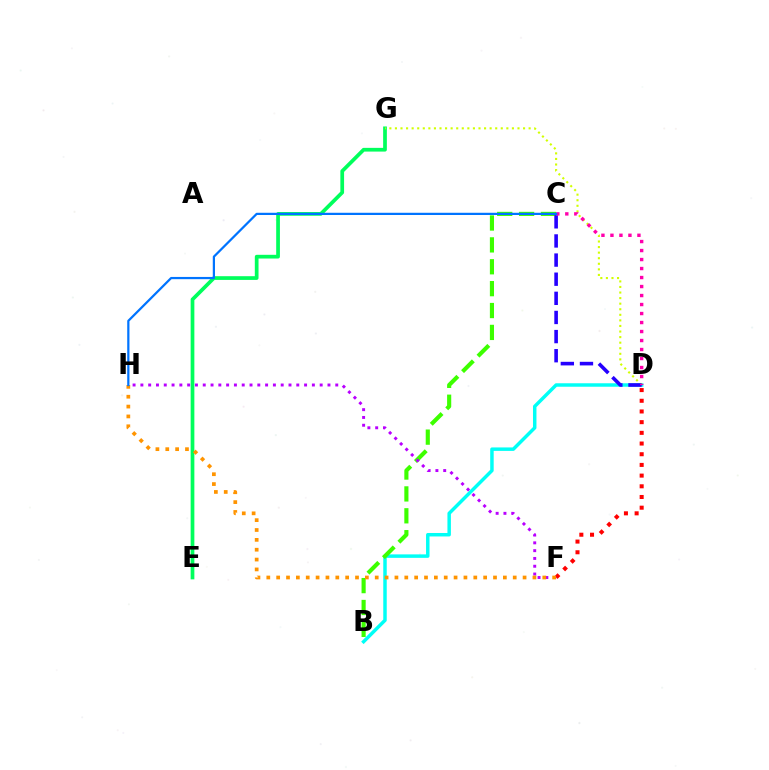{('E', 'G'): [{'color': '#00ff5c', 'line_style': 'solid', 'thickness': 2.68}], ('D', 'F'): [{'color': '#ff0000', 'line_style': 'dotted', 'thickness': 2.9}], ('B', 'D'): [{'color': '#00fff6', 'line_style': 'solid', 'thickness': 2.5}], ('D', 'G'): [{'color': '#d1ff00', 'line_style': 'dotted', 'thickness': 1.51}], ('B', 'C'): [{'color': '#3dff00', 'line_style': 'dashed', 'thickness': 2.97}], ('C', 'D'): [{'color': '#2500ff', 'line_style': 'dashed', 'thickness': 2.6}, {'color': '#ff00ac', 'line_style': 'dotted', 'thickness': 2.44}], ('F', 'H'): [{'color': '#b900ff', 'line_style': 'dotted', 'thickness': 2.12}, {'color': '#ff9400', 'line_style': 'dotted', 'thickness': 2.68}], ('C', 'H'): [{'color': '#0074ff', 'line_style': 'solid', 'thickness': 1.61}]}